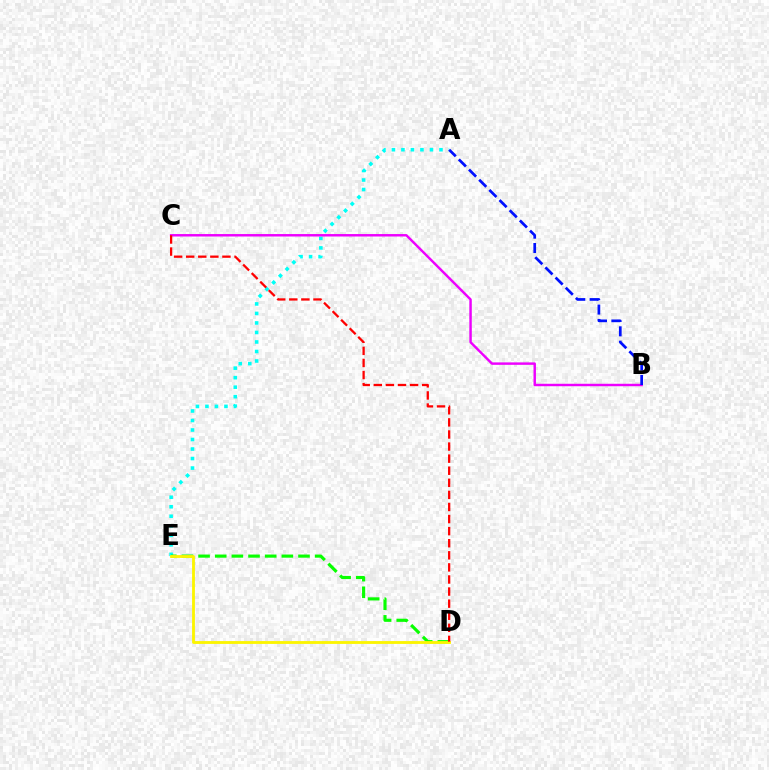{('A', 'E'): [{'color': '#00fff6', 'line_style': 'dotted', 'thickness': 2.58}], ('B', 'C'): [{'color': '#ee00ff', 'line_style': 'solid', 'thickness': 1.76}], ('D', 'E'): [{'color': '#08ff00', 'line_style': 'dashed', 'thickness': 2.26}, {'color': '#fcf500', 'line_style': 'solid', 'thickness': 2.03}], ('C', 'D'): [{'color': '#ff0000', 'line_style': 'dashed', 'thickness': 1.64}], ('A', 'B'): [{'color': '#0010ff', 'line_style': 'dashed', 'thickness': 1.95}]}